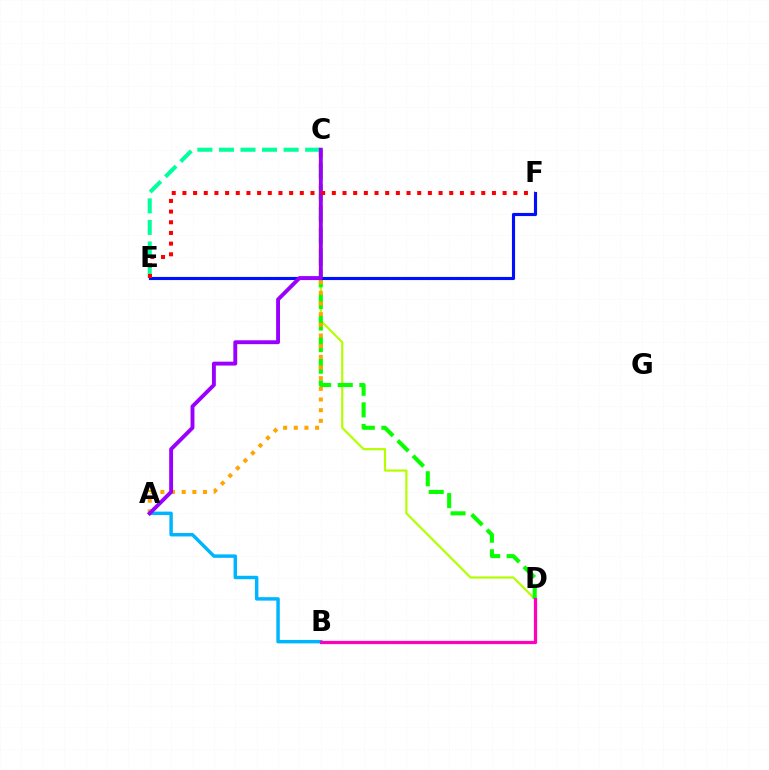{('C', 'D'): [{'color': '#b3ff00', 'line_style': 'solid', 'thickness': 1.57}, {'color': '#08ff00', 'line_style': 'dashed', 'thickness': 2.94}], ('A', 'C'): [{'color': '#ffa500', 'line_style': 'dotted', 'thickness': 2.9}, {'color': '#9b00ff', 'line_style': 'solid', 'thickness': 2.8}], ('A', 'B'): [{'color': '#00b5ff', 'line_style': 'solid', 'thickness': 2.48}], ('C', 'E'): [{'color': '#00ff9d', 'line_style': 'dashed', 'thickness': 2.93}], ('E', 'F'): [{'color': '#0010ff', 'line_style': 'solid', 'thickness': 2.26}, {'color': '#ff0000', 'line_style': 'dotted', 'thickness': 2.9}], ('B', 'D'): [{'color': '#ff00bd', 'line_style': 'solid', 'thickness': 2.33}]}